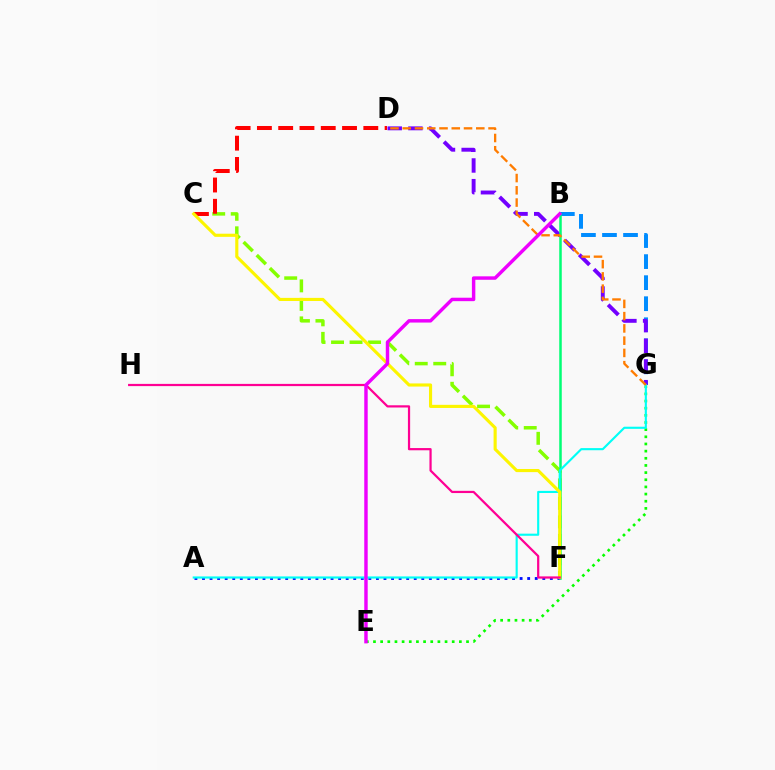{('A', 'F'): [{'color': '#0010ff', 'line_style': 'dotted', 'thickness': 2.05}], ('B', 'G'): [{'color': '#008cff', 'line_style': 'dashed', 'thickness': 2.86}], ('C', 'F'): [{'color': '#84ff00', 'line_style': 'dashed', 'thickness': 2.51}, {'color': '#fcf500', 'line_style': 'solid', 'thickness': 2.25}], ('C', 'D'): [{'color': '#ff0000', 'line_style': 'dashed', 'thickness': 2.89}], ('D', 'G'): [{'color': '#7200ff', 'line_style': 'dashed', 'thickness': 2.81}, {'color': '#ff7c00', 'line_style': 'dashed', 'thickness': 1.66}], ('E', 'G'): [{'color': '#08ff00', 'line_style': 'dotted', 'thickness': 1.94}], ('B', 'F'): [{'color': '#00ff74', 'line_style': 'solid', 'thickness': 1.81}], ('A', 'G'): [{'color': '#00fff6', 'line_style': 'solid', 'thickness': 1.53}], ('F', 'H'): [{'color': '#ff0094', 'line_style': 'solid', 'thickness': 1.6}], ('B', 'E'): [{'color': '#ee00ff', 'line_style': 'solid', 'thickness': 2.48}]}